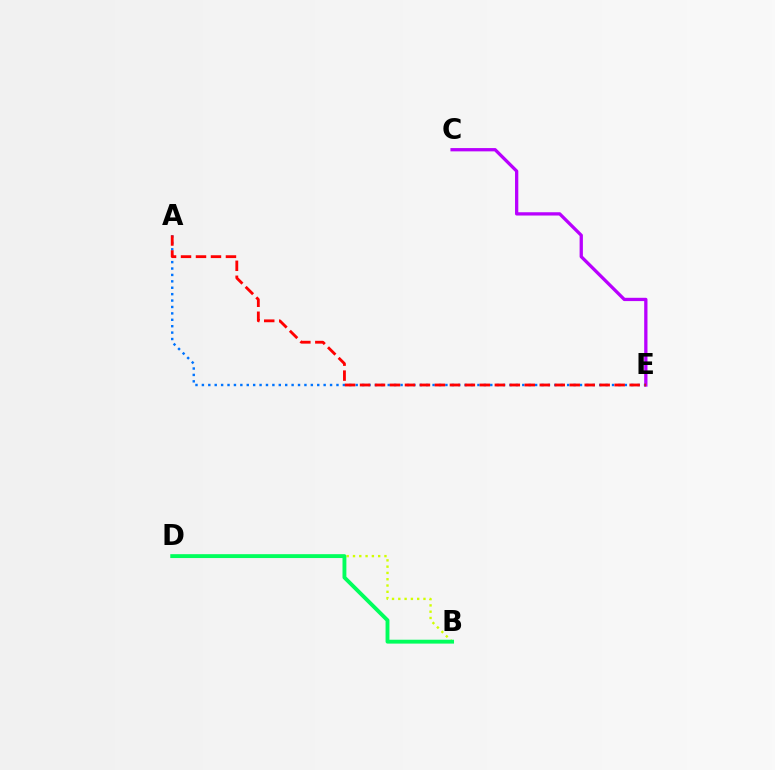{('C', 'E'): [{'color': '#b900ff', 'line_style': 'solid', 'thickness': 2.37}], ('A', 'E'): [{'color': '#0074ff', 'line_style': 'dotted', 'thickness': 1.74}, {'color': '#ff0000', 'line_style': 'dashed', 'thickness': 2.03}], ('B', 'D'): [{'color': '#d1ff00', 'line_style': 'dotted', 'thickness': 1.71}, {'color': '#00ff5c', 'line_style': 'solid', 'thickness': 2.79}]}